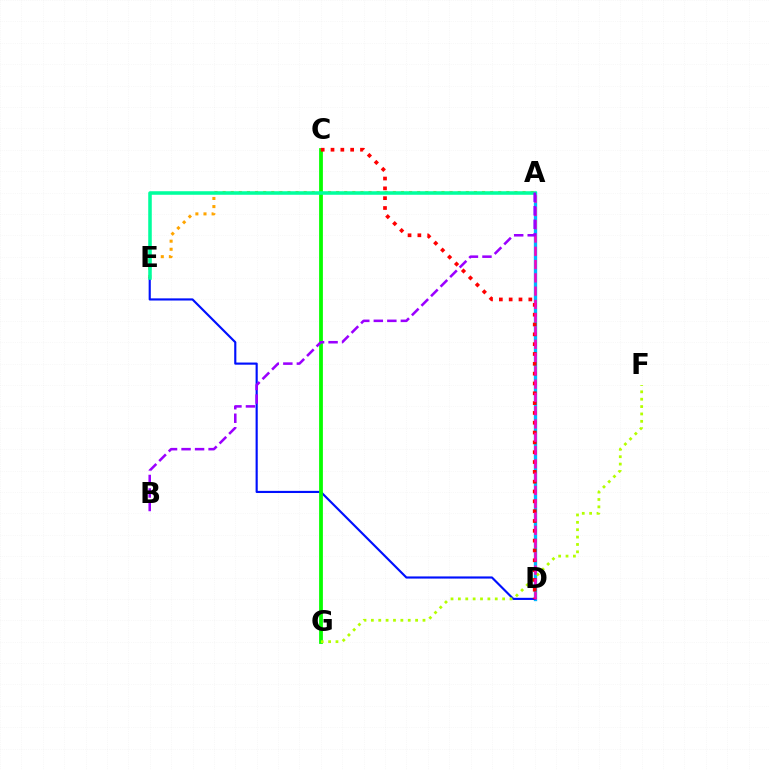{('A', 'D'): [{'color': '#00b5ff', 'line_style': 'solid', 'thickness': 2.4}, {'color': '#ff00bd', 'line_style': 'dashed', 'thickness': 1.8}], ('A', 'E'): [{'color': '#ffa500', 'line_style': 'dotted', 'thickness': 2.2}, {'color': '#00ff9d', 'line_style': 'solid', 'thickness': 2.56}], ('D', 'E'): [{'color': '#0010ff', 'line_style': 'solid', 'thickness': 1.55}], ('C', 'G'): [{'color': '#08ff00', 'line_style': 'solid', 'thickness': 2.73}], ('F', 'G'): [{'color': '#b3ff00', 'line_style': 'dotted', 'thickness': 2.0}], ('C', 'D'): [{'color': '#ff0000', 'line_style': 'dotted', 'thickness': 2.67}], ('A', 'B'): [{'color': '#9b00ff', 'line_style': 'dashed', 'thickness': 1.84}]}